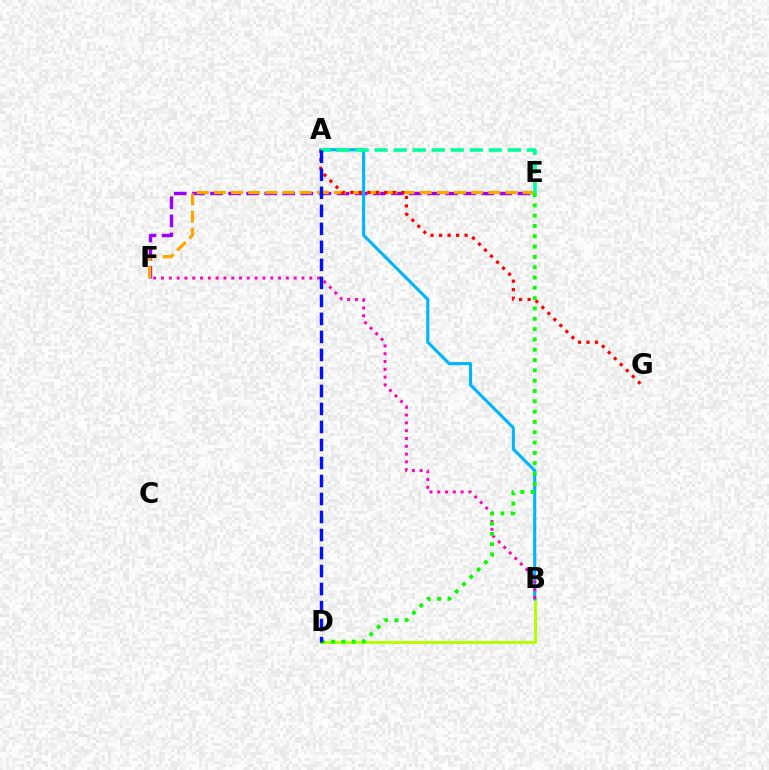{('E', 'F'): [{'color': '#9b00ff', 'line_style': 'dashed', 'thickness': 2.46}, {'color': '#ffa500', 'line_style': 'dashed', 'thickness': 2.33}], ('B', 'D'): [{'color': '#b3ff00', 'line_style': 'solid', 'thickness': 2.1}], ('A', 'B'): [{'color': '#00b5ff', 'line_style': 'solid', 'thickness': 2.22}], ('B', 'F'): [{'color': '#ff00bd', 'line_style': 'dotted', 'thickness': 2.12}], ('A', 'G'): [{'color': '#ff0000', 'line_style': 'dotted', 'thickness': 2.31}], ('D', 'E'): [{'color': '#08ff00', 'line_style': 'dotted', 'thickness': 2.8}], ('A', 'E'): [{'color': '#00ff9d', 'line_style': 'dashed', 'thickness': 2.58}], ('A', 'D'): [{'color': '#0010ff', 'line_style': 'dashed', 'thickness': 2.45}]}